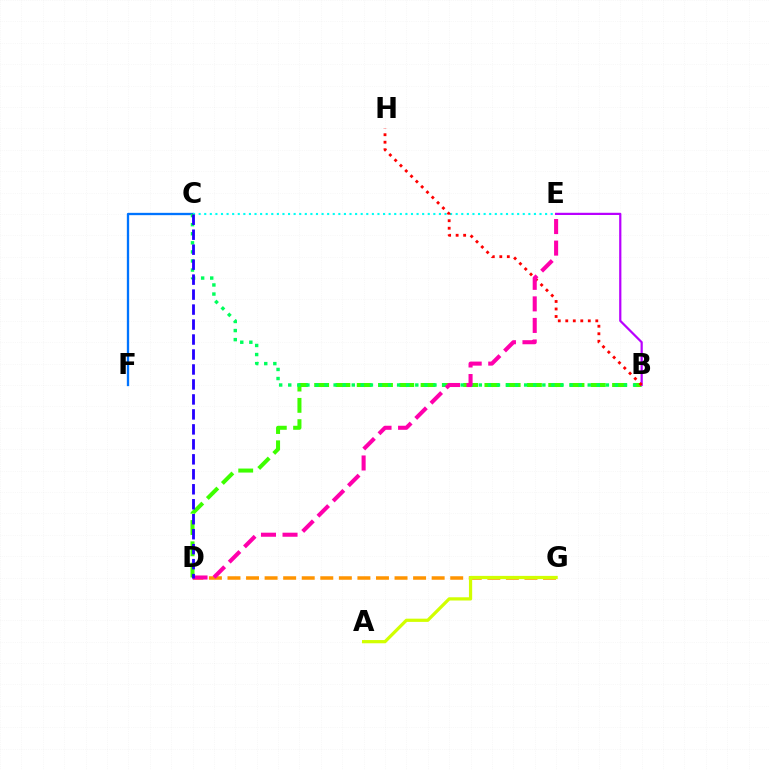{('C', 'F'): [{'color': '#0074ff', 'line_style': 'solid', 'thickness': 1.67}], ('C', 'E'): [{'color': '#00fff6', 'line_style': 'dotted', 'thickness': 1.52}], ('B', 'D'): [{'color': '#3dff00', 'line_style': 'dashed', 'thickness': 2.89}], ('B', 'E'): [{'color': '#b900ff', 'line_style': 'solid', 'thickness': 1.6}], ('B', 'C'): [{'color': '#00ff5c', 'line_style': 'dotted', 'thickness': 2.47}], ('B', 'H'): [{'color': '#ff0000', 'line_style': 'dotted', 'thickness': 2.04}], ('D', 'G'): [{'color': '#ff9400', 'line_style': 'dashed', 'thickness': 2.52}], ('D', 'E'): [{'color': '#ff00ac', 'line_style': 'dashed', 'thickness': 2.93}], ('A', 'G'): [{'color': '#d1ff00', 'line_style': 'solid', 'thickness': 2.32}], ('C', 'D'): [{'color': '#2500ff', 'line_style': 'dashed', 'thickness': 2.03}]}